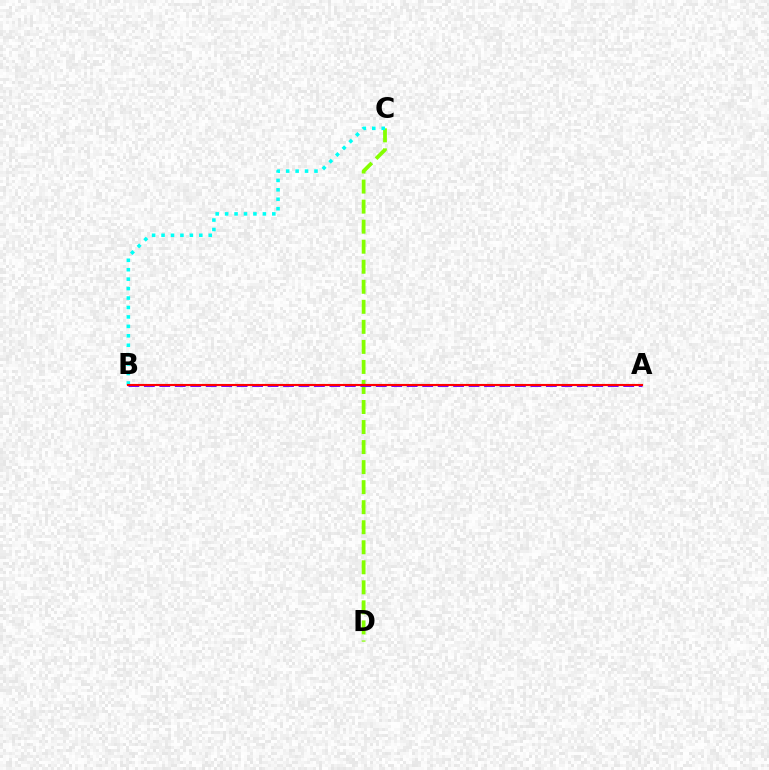{('C', 'D'): [{'color': '#84ff00', 'line_style': 'dashed', 'thickness': 2.72}], ('B', 'C'): [{'color': '#00fff6', 'line_style': 'dotted', 'thickness': 2.56}], ('A', 'B'): [{'color': '#7200ff', 'line_style': 'dashed', 'thickness': 2.1}, {'color': '#ff0000', 'line_style': 'solid', 'thickness': 1.53}]}